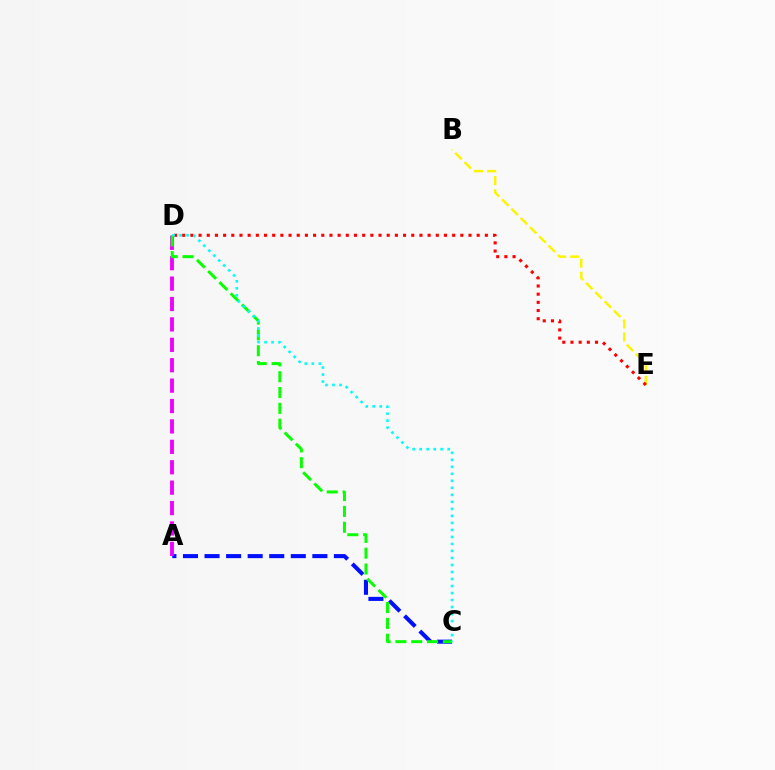{('B', 'E'): [{'color': '#fcf500', 'line_style': 'dashed', 'thickness': 1.78}], ('A', 'C'): [{'color': '#0010ff', 'line_style': 'dashed', 'thickness': 2.93}], ('D', 'E'): [{'color': '#ff0000', 'line_style': 'dotted', 'thickness': 2.22}], ('A', 'D'): [{'color': '#ee00ff', 'line_style': 'dashed', 'thickness': 2.77}], ('C', 'D'): [{'color': '#08ff00', 'line_style': 'dashed', 'thickness': 2.15}, {'color': '#00fff6', 'line_style': 'dotted', 'thickness': 1.9}]}